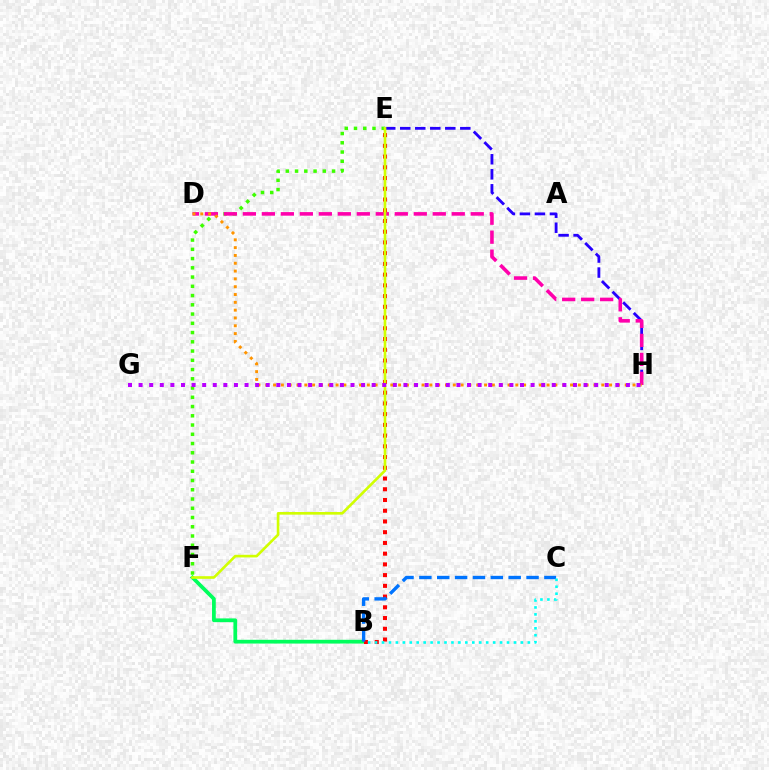{('B', 'F'): [{'color': '#00ff5c', 'line_style': 'solid', 'thickness': 2.7}], ('E', 'H'): [{'color': '#2500ff', 'line_style': 'dashed', 'thickness': 2.04}], ('E', 'F'): [{'color': '#3dff00', 'line_style': 'dotted', 'thickness': 2.51}, {'color': '#d1ff00', 'line_style': 'solid', 'thickness': 1.9}], ('D', 'H'): [{'color': '#ff00ac', 'line_style': 'dashed', 'thickness': 2.58}, {'color': '#ff9400', 'line_style': 'dotted', 'thickness': 2.12}], ('B', 'E'): [{'color': '#ff0000', 'line_style': 'dotted', 'thickness': 2.92}], ('B', 'C'): [{'color': '#0074ff', 'line_style': 'dashed', 'thickness': 2.43}, {'color': '#00fff6', 'line_style': 'dotted', 'thickness': 1.89}], ('G', 'H'): [{'color': '#b900ff', 'line_style': 'dotted', 'thickness': 2.88}]}